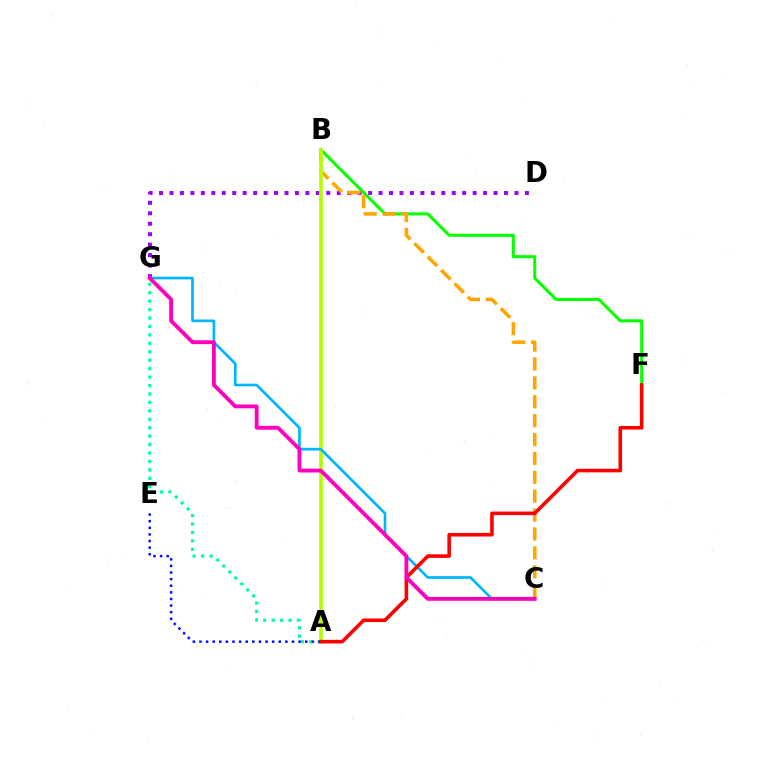{('D', 'G'): [{'color': '#9b00ff', 'line_style': 'dotted', 'thickness': 2.84}], ('B', 'F'): [{'color': '#08ff00', 'line_style': 'solid', 'thickness': 2.19}], ('B', 'C'): [{'color': '#ffa500', 'line_style': 'dashed', 'thickness': 2.57}], ('A', 'B'): [{'color': '#b3ff00', 'line_style': 'solid', 'thickness': 2.61}], ('C', 'G'): [{'color': '#00b5ff', 'line_style': 'solid', 'thickness': 1.92}, {'color': '#ff00bd', 'line_style': 'solid', 'thickness': 2.77}], ('A', 'G'): [{'color': '#00ff9d', 'line_style': 'dotted', 'thickness': 2.29}], ('A', 'E'): [{'color': '#0010ff', 'line_style': 'dotted', 'thickness': 1.8}], ('A', 'F'): [{'color': '#ff0000', 'line_style': 'solid', 'thickness': 2.59}]}